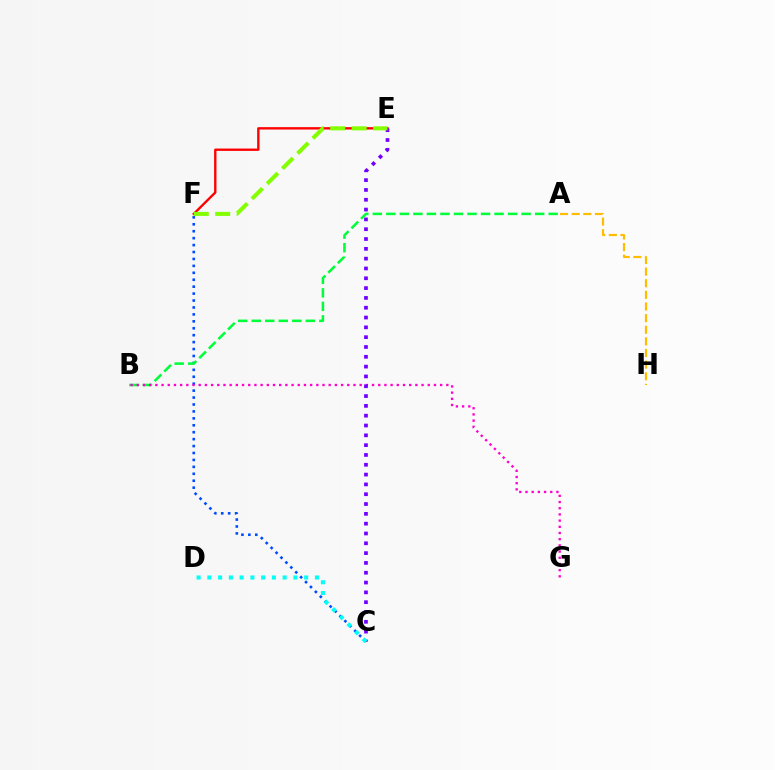{('C', 'F'): [{'color': '#004bff', 'line_style': 'dotted', 'thickness': 1.88}], ('E', 'F'): [{'color': '#ff0000', 'line_style': 'solid', 'thickness': 1.7}, {'color': '#84ff00', 'line_style': 'dashed', 'thickness': 2.92}], ('A', 'B'): [{'color': '#00ff39', 'line_style': 'dashed', 'thickness': 1.84}], ('B', 'G'): [{'color': '#ff00cf', 'line_style': 'dotted', 'thickness': 1.68}], ('A', 'H'): [{'color': '#ffbd00', 'line_style': 'dashed', 'thickness': 1.58}], ('C', 'E'): [{'color': '#7200ff', 'line_style': 'dotted', 'thickness': 2.67}], ('C', 'D'): [{'color': '#00fff6', 'line_style': 'dotted', 'thickness': 2.92}]}